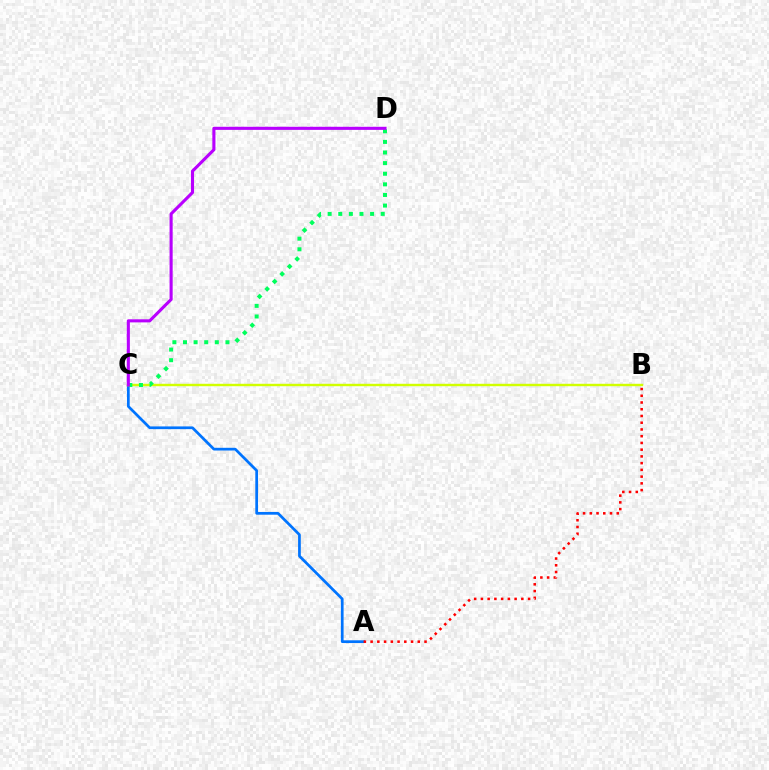{('A', 'C'): [{'color': '#0074ff', 'line_style': 'solid', 'thickness': 1.96}], ('A', 'B'): [{'color': '#ff0000', 'line_style': 'dotted', 'thickness': 1.83}], ('B', 'C'): [{'color': '#d1ff00', 'line_style': 'solid', 'thickness': 1.74}], ('C', 'D'): [{'color': '#00ff5c', 'line_style': 'dotted', 'thickness': 2.88}, {'color': '#b900ff', 'line_style': 'solid', 'thickness': 2.23}]}